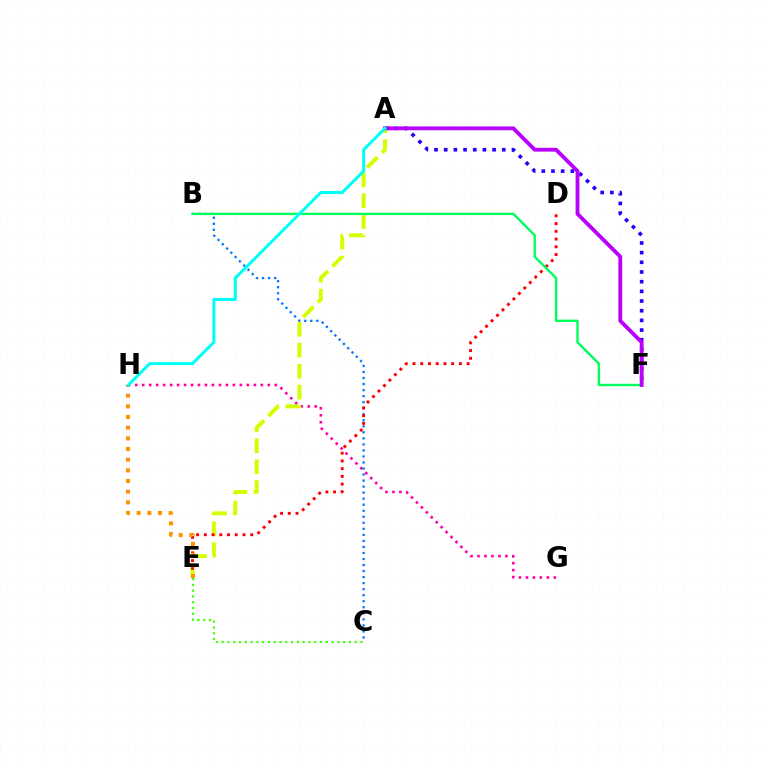{('G', 'H'): [{'color': '#ff00ac', 'line_style': 'dotted', 'thickness': 1.9}], ('A', 'F'): [{'color': '#2500ff', 'line_style': 'dotted', 'thickness': 2.63}, {'color': '#b900ff', 'line_style': 'solid', 'thickness': 2.75}], ('B', 'C'): [{'color': '#0074ff', 'line_style': 'dotted', 'thickness': 1.64}], ('A', 'E'): [{'color': '#d1ff00', 'line_style': 'dashed', 'thickness': 2.85}], ('D', 'E'): [{'color': '#ff0000', 'line_style': 'dotted', 'thickness': 2.1}], ('B', 'F'): [{'color': '#00ff5c', 'line_style': 'solid', 'thickness': 1.73}], ('C', 'E'): [{'color': '#3dff00', 'line_style': 'dotted', 'thickness': 1.57}], ('E', 'H'): [{'color': '#ff9400', 'line_style': 'dotted', 'thickness': 2.9}], ('A', 'H'): [{'color': '#00fff6', 'line_style': 'solid', 'thickness': 2.19}]}